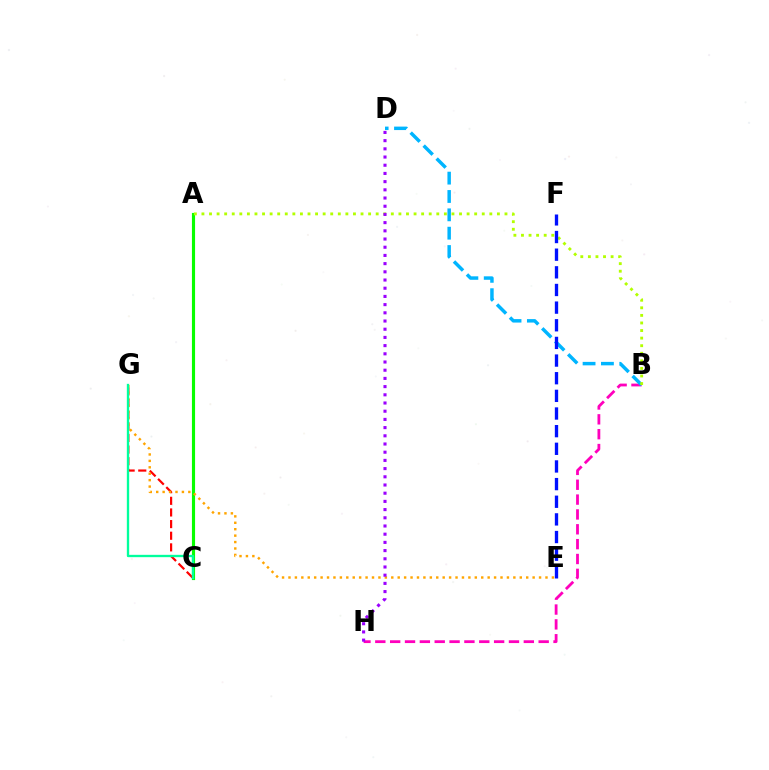{('C', 'G'): [{'color': '#ff0000', 'line_style': 'dashed', 'thickness': 1.58}, {'color': '#00ff9d', 'line_style': 'solid', 'thickness': 1.68}], ('A', 'C'): [{'color': '#08ff00', 'line_style': 'solid', 'thickness': 2.26}], ('B', 'H'): [{'color': '#ff00bd', 'line_style': 'dashed', 'thickness': 2.02}], ('B', 'D'): [{'color': '#00b5ff', 'line_style': 'dashed', 'thickness': 2.49}], ('E', 'G'): [{'color': '#ffa500', 'line_style': 'dotted', 'thickness': 1.75}], ('A', 'B'): [{'color': '#b3ff00', 'line_style': 'dotted', 'thickness': 2.06}], ('D', 'H'): [{'color': '#9b00ff', 'line_style': 'dotted', 'thickness': 2.23}], ('E', 'F'): [{'color': '#0010ff', 'line_style': 'dashed', 'thickness': 2.4}]}